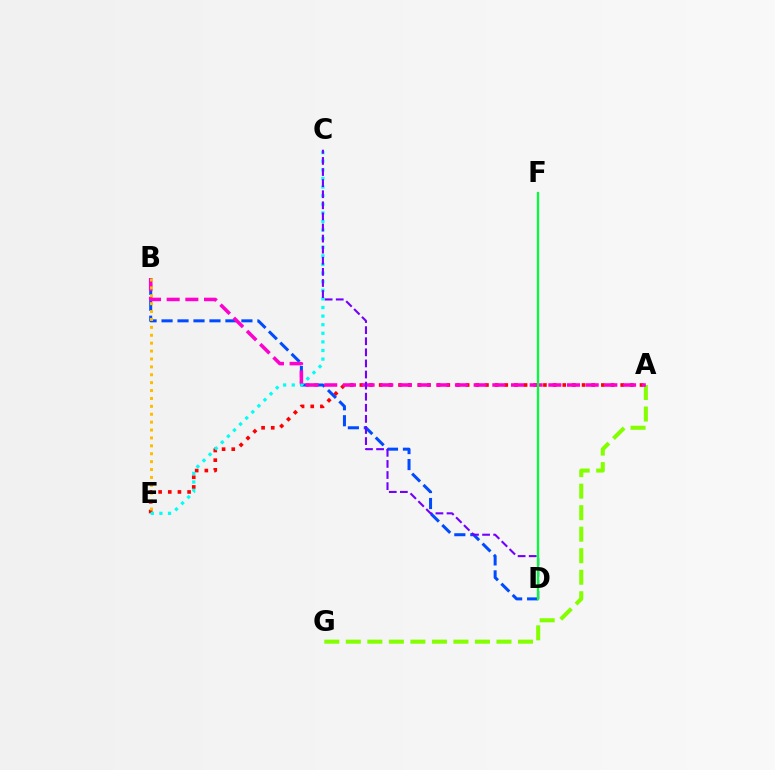{('A', 'E'): [{'color': '#ff0000', 'line_style': 'dotted', 'thickness': 2.62}], ('B', 'D'): [{'color': '#004bff', 'line_style': 'dashed', 'thickness': 2.17}], ('A', 'G'): [{'color': '#84ff00', 'line_style': 'dashed', 'thickness': 2.92}], ('C', 'E'): [{'color': '#00fff6', 'line_style': 'dotted', 'thickness': 2.34}], ('A', 'B'): [{'color': '#ff00cf', 'line_style': 'dashed', 'thickness': 2.54}], ('C', 'D'): [{'color': '#7200ff', 'line_style': 'dashed', 'thickness': 1.51}], ('B', 'E'): [{'color': '#ffbd00', 'line_style': 'dotted', 'thickness': 2.15}], ('D', 'F'): [{'color': '#00ff39', 'line_style': 'solid', 'thickness': 1.62}]}